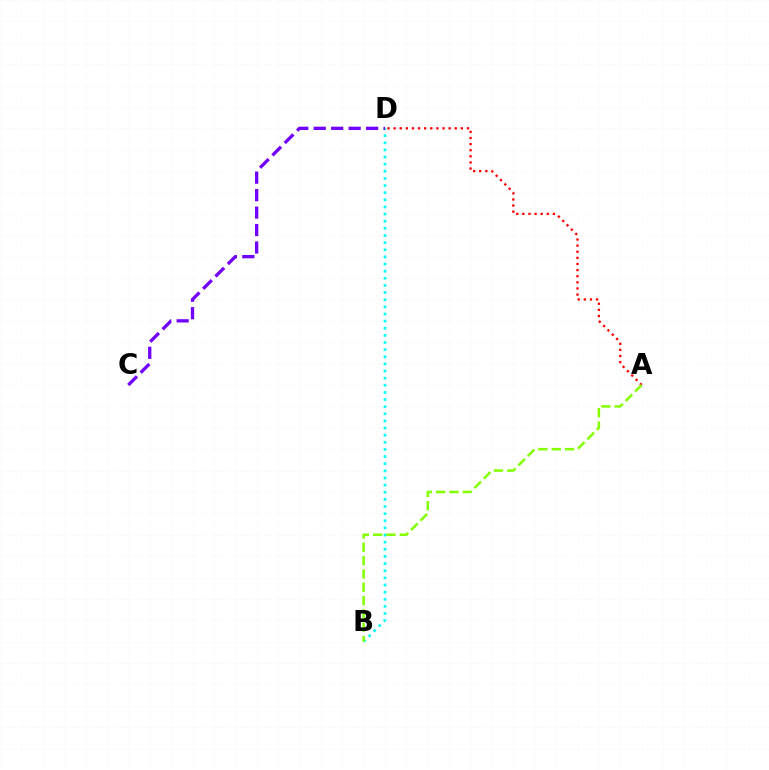{('B', 'D'): [{'color': '#00fff6', 'line_style': 'dotted', 'thickness': 1.94}], ('A', 'D'): [{'color': '#ff0000', 'line_style': 'dotted', 'thickness': 1.66}], ('A', 'B'): [{'color': '#84ff00', 'line_style': 'dashed', 'thickness': 1.81}], ('C', 'D'): [{'color': '#7200ff', 'line_style': 'dashed', 'thickness': 2.37}]}